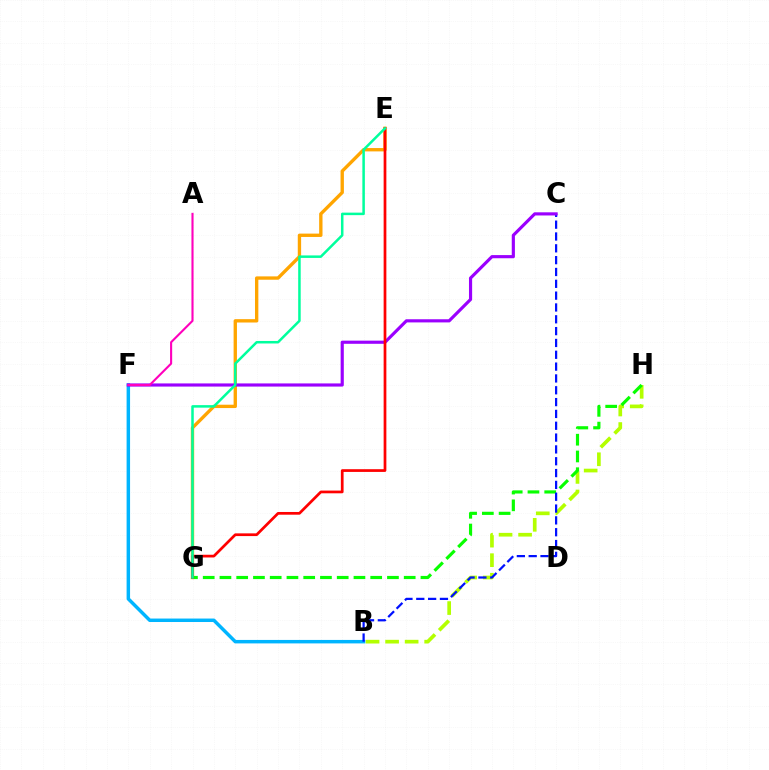{('B', 'F'): [{'color': '#00b5ff', 'line_style': 'solid', 'thickness': 2.5}], ('E', 'G'): [{'color': '#ffa500', 'line_style': 'solid', 'thickness': 2.41}, {'color': '#ff0000', 'line_style': 'solid', 'thickness': 1.96}, {'color': '#00ff9d', 'line_style': 'solid', 'thickness': 1.81}], ('B', 'H'): [{'color': '#b3ff00', 'line_style': 'dashed', 'thickness': 2.65}], ('G', 'H'): [{'color': '#08ff00', 'line_style': 'dashed', 'thickness': 2.28}], ('B', 'C'): [{'color': '#0010ff', 'line_style': 'dashed', 'thickness': 1.61}], ('C', 'F'): [{'color': '#9b00ff', 'line_style': 'solid', 'thickness': 2.27}], ('A', 'F'): [{'color': '#ff00bd', 'line_style': 'solid', 'thickness': 1.52}]}